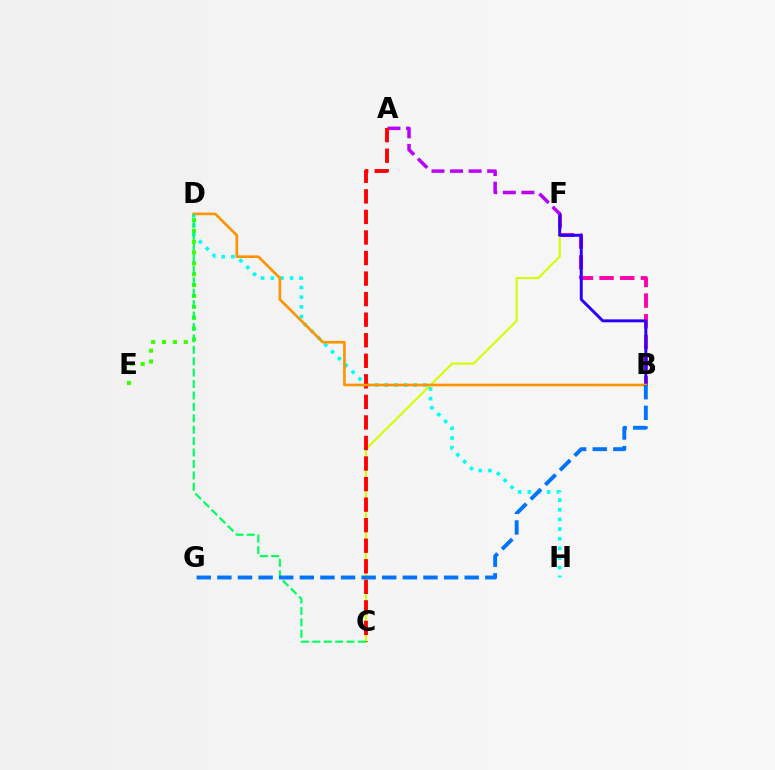{('B', 'F'): [{'color': '#ff00ac', 'line_style': 'dashed', 'thickness': 2.81}, {'color': '#2500ff', 'line_style': 'solid', 'thickness': 2.12}], ('C', 'F'): [{'color': '#d1ff00', 'line_style': 'solid', 'thickness': 1.51}], ('A', 'F'): [{'color': '#b900ff', 'line_style': 'dashed', 'thickness': 2.52}], ('D', 'H'): [{'color': '#00fff6', 'line_style': 'dotted', 'thickness': 2.62}], ('A', 'C'): [{'color': '#ff0000', 'line_style': 'dashed', 'thickness': 2.79}], ('D', 'E'): [{'color': '#3dff00', 'line_style': 'dotted', 'thickness': 2.95}], ('B', 'D'): [{'color': '#ff9400', 'line_style': 'solid', 'thickness': 1.92}], ('C', 'D'): [{'color': '#00ff5c', 'line_style': 'dashed', 'thickness': 1.55}], ('B', 'G'): [{'color': '#0074ff', 'line_style': 'dashed', 'thickness': 2.8}]}